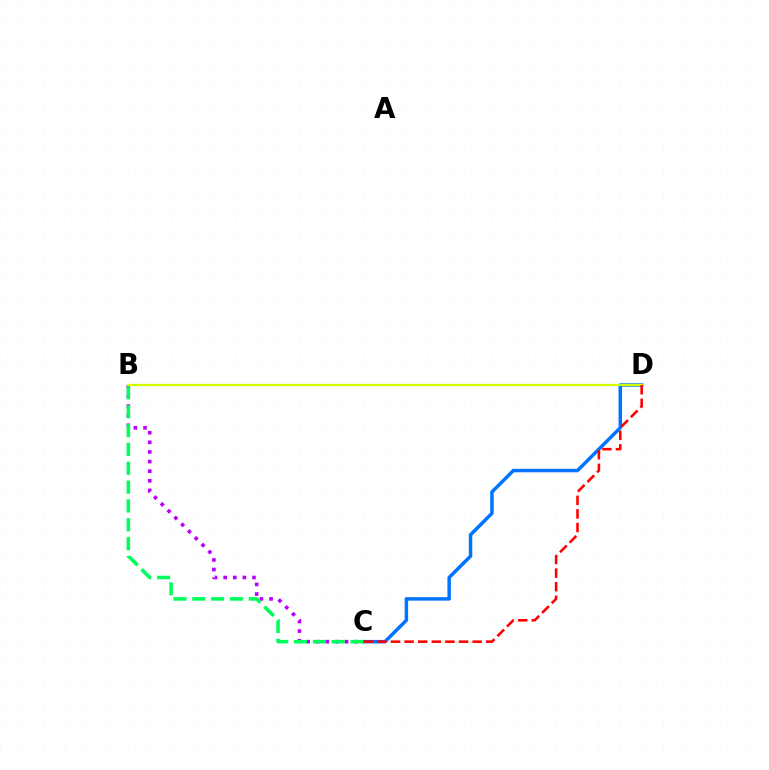{('C', 'D'): [{'color': '#0074ff', 'line_style': 'solid', 'thickness': 2.5}, {'color': '#ff0000', 'line_style': 'dashed', 'thickness': 1.85}], ('B', 'C'): [{'color': '#b900ff', 'line_style': 'dotted', 'thickness': 2.61}, {'color': '#00ff5c', 'line_style': 'dashed', 'thickness': 2.56}], ('B', 'D'): [{'color': '#d1ff00', 'line_style': 'solid', 'thickness': 1.63}]}